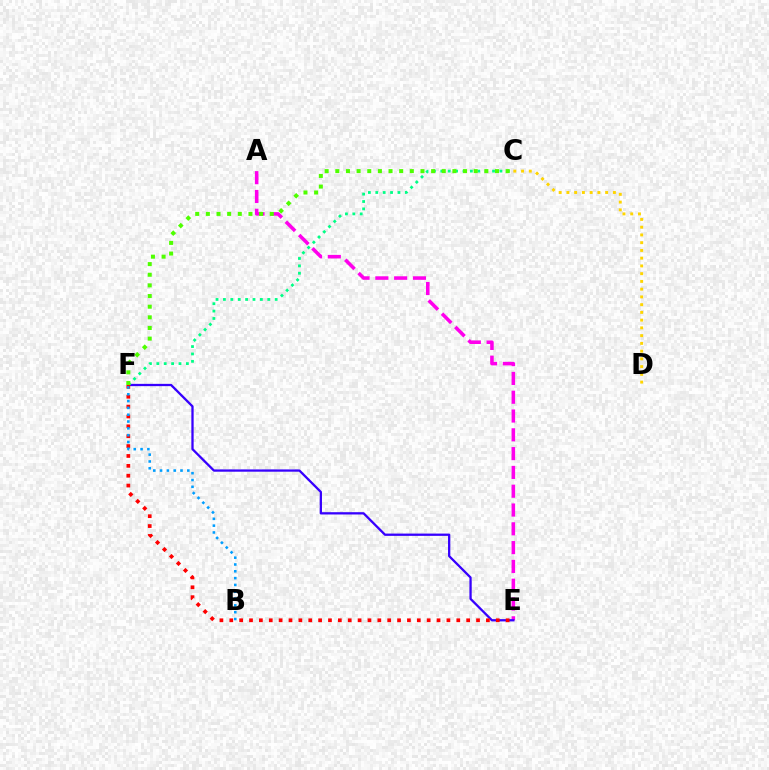{('A', 'E'): [{'color': '#ff00ed', 'line_style': 'dashed', 'thickness': 2.55}], ('E', 'F'): [{'color': '#3700ff', 'line_style': 'solid', 'thickness': 1.65}, {'color': '#ff0000', 'line_style': 'dotted', 'thickness': 2.68}], ('C', 'F'): [{'color': '#00ff86', 'line_style': 'dotted', 'thickness': 2.01}, {'color': '#4fff00', 'line_style': 'dotted', 'thickness': 2.89}], ('B', 'F'): [{'color': '#009eff', 'line_style': 'dotted', 'thickness': 1.85}], ('C', 'D'): [{'color': '#ffd500', 'line_style': 'dotted', 'thickness': 2.1}]}